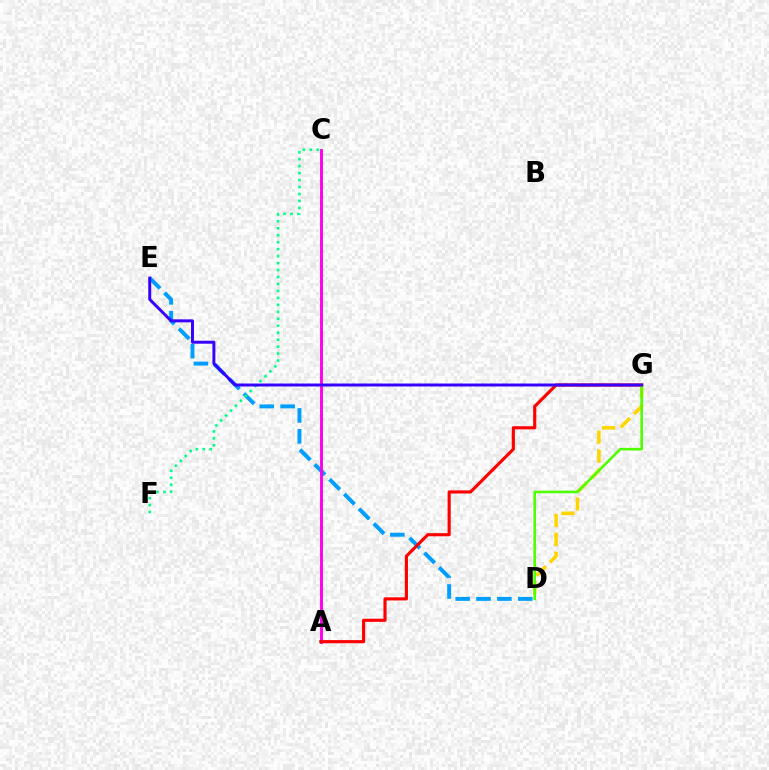{('D', 'E'): [{'color': '#009eff', 'line_style': 'dashed', 'thickness': 2.84}], ('A', 'C'): [{'color': '#ff00ed', 'line_style': 'solid', 'thickness': 2.09}], ('C', 'F'): [{'color': '#00ff86', 'line_style': 'dotted', 'thickness': 1.89}], ('D', 'G'): [{'color': '#ffd500', 'line_style': 'dashed', 'thickness': 2.57}, {'color': '#4fff00', 'line_style': 'solid', 'thickness': 1.88}], ('A', 'G'): [{'color': '#ff0000', 'line_style': 'solid', 'thickness': 2.26}], ('E', 'G'): [{'color': '#3700ff', 'line_style': 'solid', 'thickness': 2.13}]}